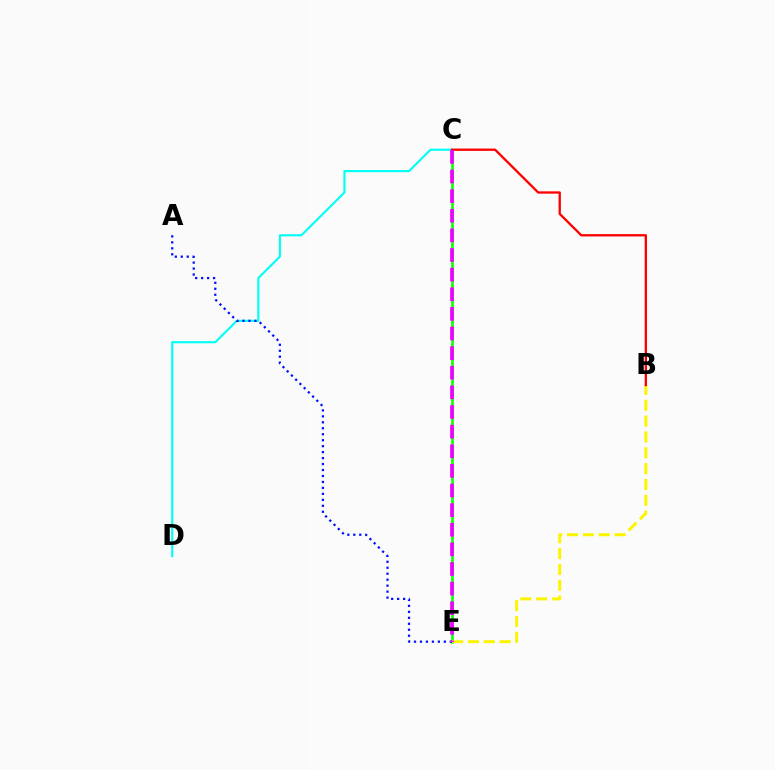{('C', 'E'): [{'color': '#08ff00', 'line_style': 'solid', 'thickness': 1.88}, {'color': '#ee00ff', 'line_style': 'dashed', 'thickness': 2.67}], ('C', 'D'): [{'color': '#00fff6', 'line_style': 'solid', 'thickness': 1.53}], ('A', 'E'): [{'color': '#0010ff', 'line_style': 'dotted', 'thickness': 1.62}], ('B', 'E'): [{'color': '#fcf500', 'line_style': 'dashed', 'thickness': 2.15}], ('B', 'C'): [{'color': '#ff0000', 'line_style': 'solid', 'thickness': 1.67}]}